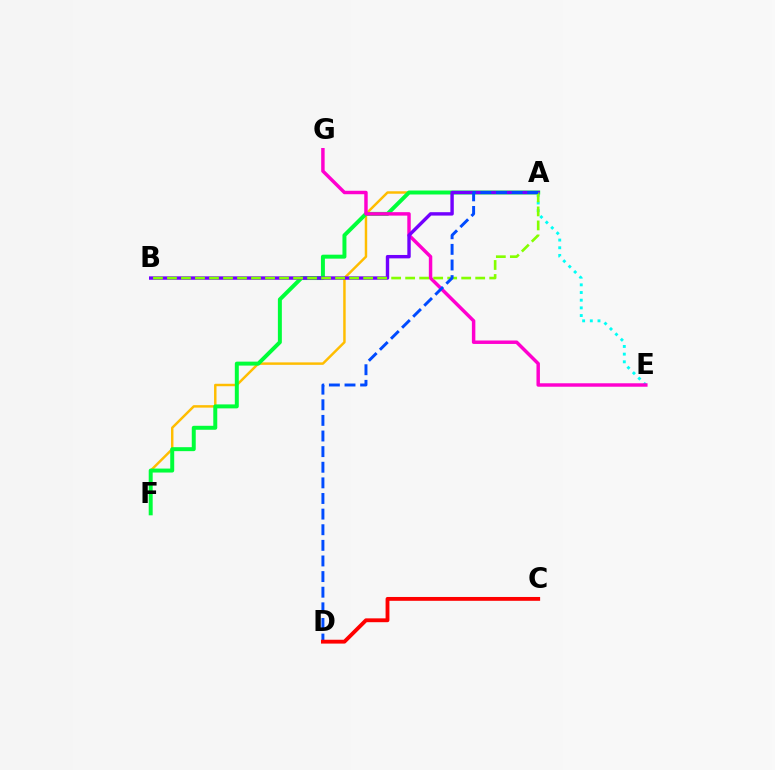{('A', 'F'): [{'color': '#ffbd00', 'line_style': 'solid', 'thickness': 1.77}, {'color': '#00ff39', 'line_style': 'solid', 'thickness': 2.86}], ('A', 'E'): [{'color': '#00fff6', 'line_style': 'dotted', 'thickness': 2.09}], ('E', 'G'): [{'color': '#ff00cf', 'line_style': 'solid', 'thickness': 2.49}], ('A', 'B'): [{'color': '#7200ff', 'line_style': 'solid', 'thickness': 2.45}, {'color': '#84ff00', 'line_style': 'dashed', 'thickness': 1.9}], ('A', 'D'): [{'color': '#004bff', 'line_style': 'dashed', 'thickness': 2.12}], ('C', 'D'): [{'color': '#ff0000', 'line_style': 'solid', 'thickness': 2.77}]}